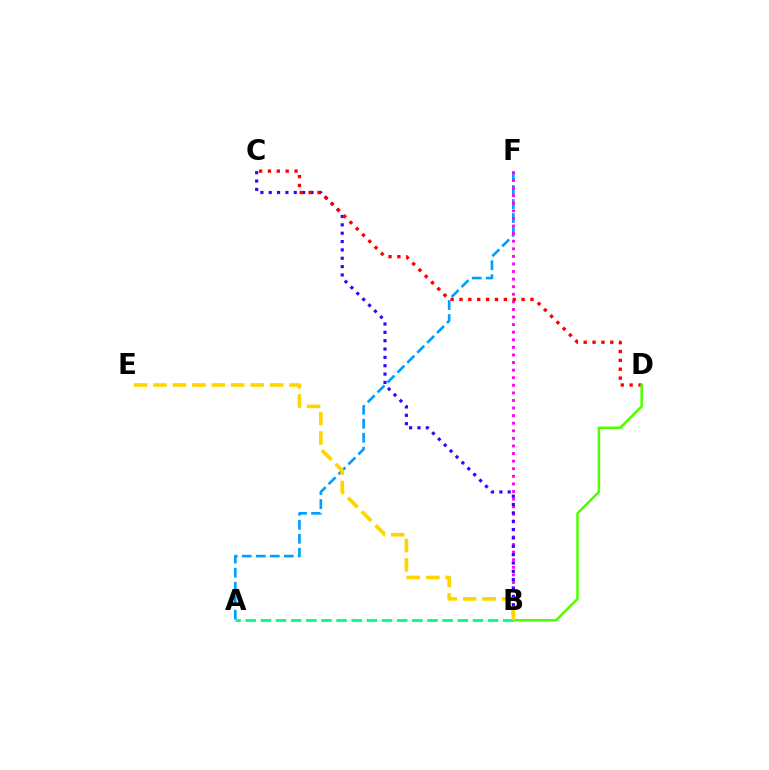{('A', 'F'): [{'color': '#009eff', 'line_style': 'dashed', 'thickness': 1.9}], ('B', 'F'): [{'color': '#ff00ed', 'line_style': 'dotted', 'thickness': 2.06}], ('B', 'C'): [{'color': '#3700ff', 'line_style': 'dotted', 'thickness': 2.27}], ('C', 'D'): [{'color': '#ff0000', 'line_style': 'dotted', 'thickness': 2.41}], ('B', 'D'): [{'color': '#4fff00', 'line_style': 'solid', 'thickness': 1.8}], ('A', 'B'): [{'color': '#00ff86', 'line_style': 'dashed', 'thickness': 2.06}], ('B', 'E'): [{'color': '#ffd500', 'line_style': 'dashed', 'thickness': 2.64}]}